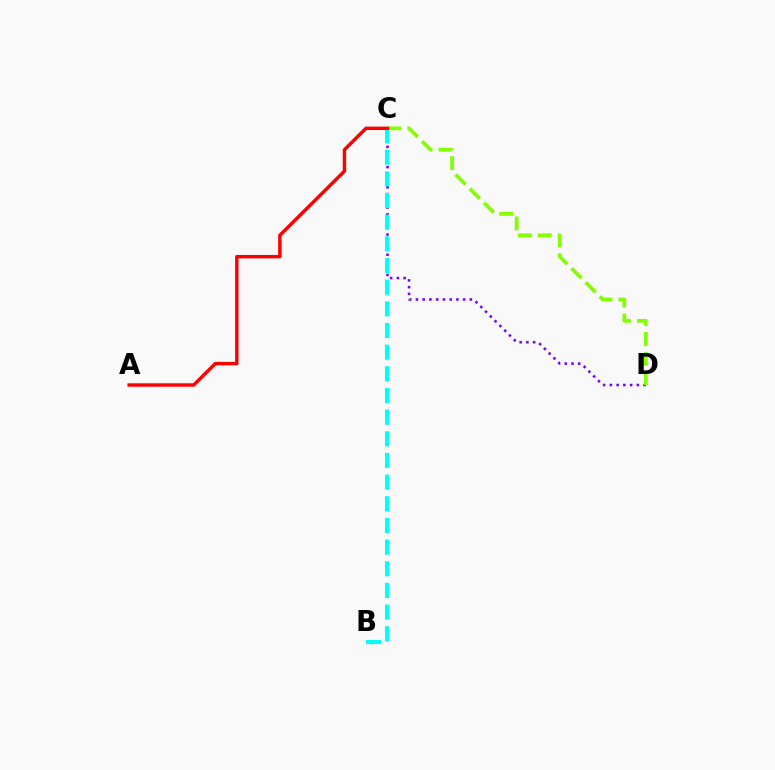{('C', 'D'): [{'color': '#7200ff', 'line_style': 'dotted', 'thickness': 1.83}, {'color': '#84ff00', 'line_style': 'dashed', 'thickness': 2.71}], ('B', 'C'): [{'color': '#00fff6', 'line_style': 'dashed', 'thickness': 2.94}], ('A', 'C'): [{'color': '#ff0000', 'line_style': 'solid', 'thickness': 2.46}]}